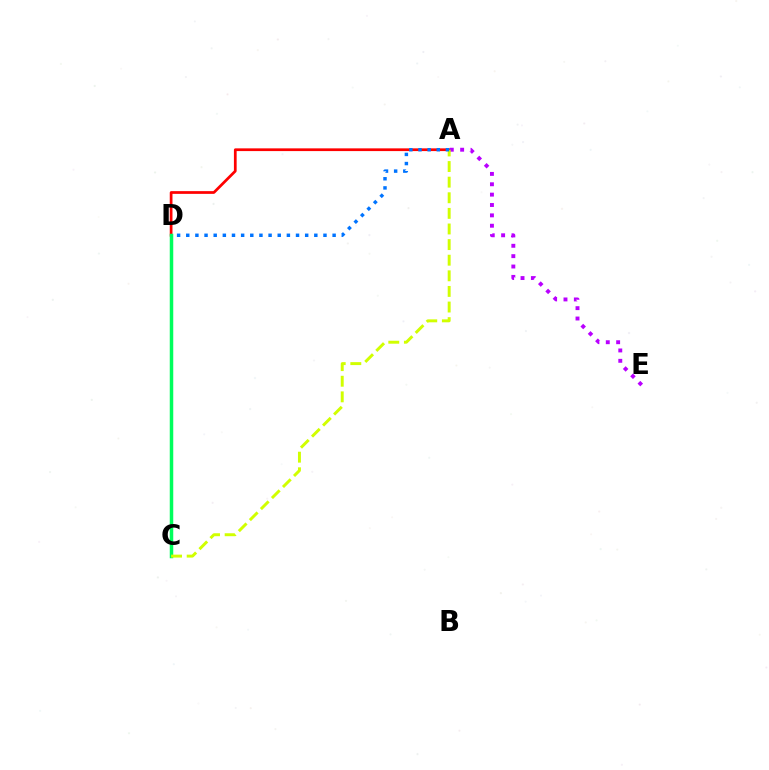{('A', 'D'): [{'color': '#ff0000', 'line_style': 'solid', 'thickness': 1.97}, {'color': '#0074ff', 'line_style': 'dotted', 'thickness': 2.49}], ('A', 'E'): [{'color': '#b900ff', 'line_style': 'dotted', 'thickness': 2.82}], ('C', 'D'): [{'color': '#00ff5c', 'line_style': 'solid', 'thickness': 2.52}], ('A', 'C'): [{'color': '#d1ff00', 'line_style': 'dashed', 'thickness': 2.12}]}